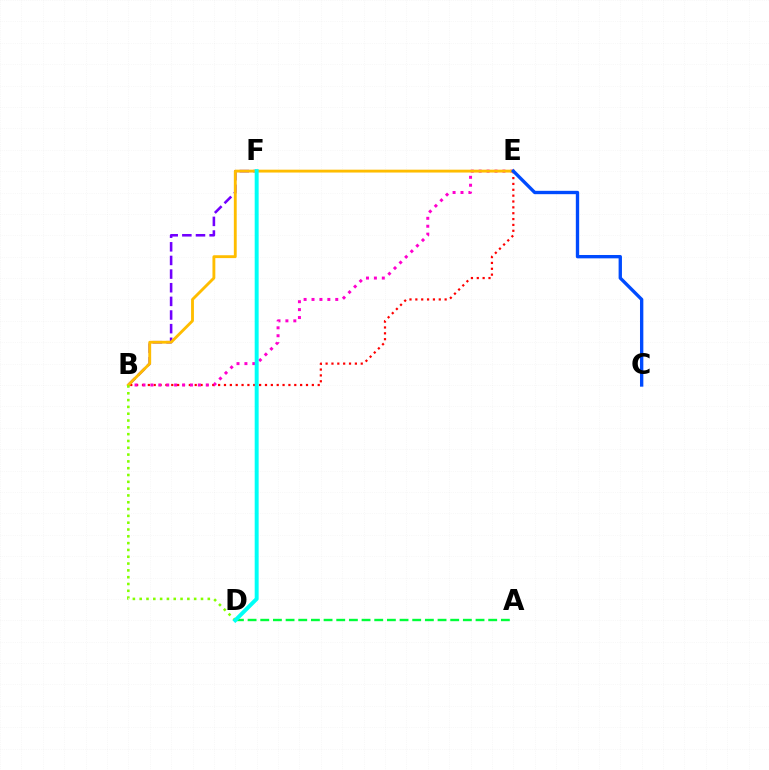{('B', 'F'): [{'color': '#7200ff', 'line_style': 'dashed', 'thickness': 1.85}], ('A', 'D'): [{'color': '#00ff39', 'line_style': 'dashed', 'thickness': 1.72}], ('B', 'E'): [{'color': '#ff0000', 'line_style': 'dotted', 'thickness': 1.59}, {'color': '#ff00cf', 'line_style': 'dotted', 'thickness': 2.15}, {'color': '#ffbd00', 'line_style': 'solid', 'thickness': 2.06}], ('B', 'D'): [{'color': '#84ff00', 'line_style': 'dotted', 'thickness': 1.85}], ('D', 'F'): [{'color': '#00fff6', 'line_style': 'solid', 'thickness': 2.84}], ('C', 'E'): [{'color': '#004bff', 'line_style': 'solid', 'thickness': 2.41}]}